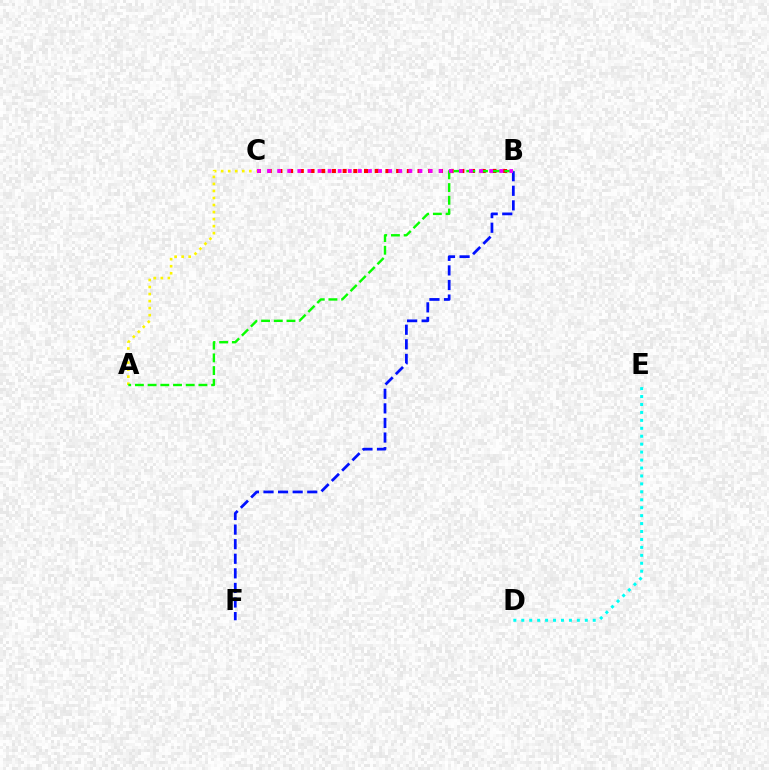{('A', 'C'): [{'color': '#fcf500', 'line_style': 'dotted', 'thickness': 1.91}], ('B', 'C'): [{'color': '#ff0000', 'line_style': 'dotted', 'thickness': 2.91}, {'color': '#ee00ff', 'line_style': 'dotted', 'thickness': 2.74}], ('B', 'F'): [{'color': '#0010ff', 'line_style': 'dashed', 'thickness': 1.98}], ('D', 'E'): [{'color': '#00fff6', 'line_style': 'dotted', 'thickness': 2.16}], ('A', 'B'): [{'color': '#08ff00', 'line_style': 'dashed', 'thickness': 1.73}]}